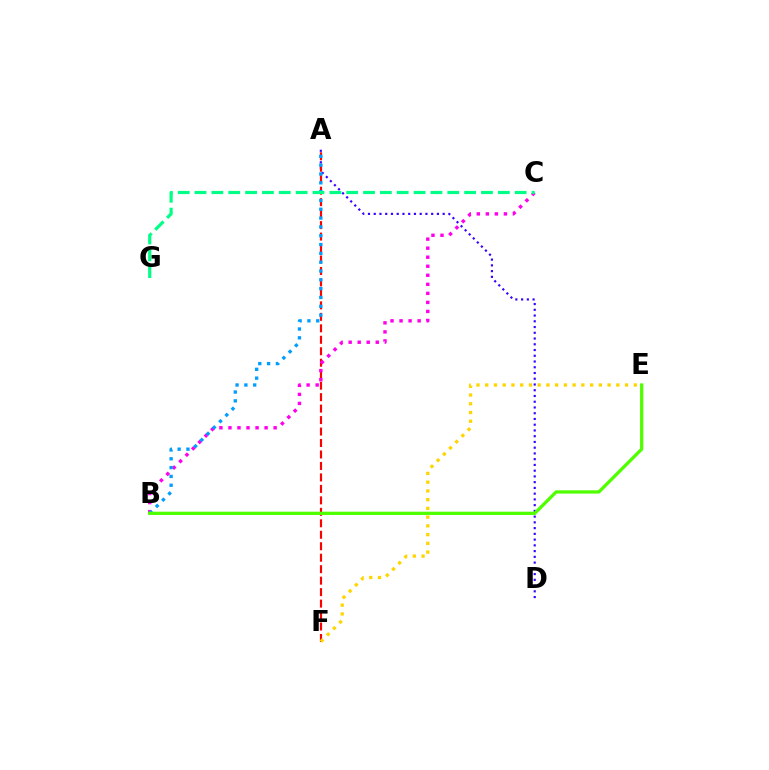{('A', 'D'): [{'color': '#3700ff', 'line_style': 'dotted', 'thickness': 1.56}], ('A', 'F'): [{'color': '#ff0000', 'line_style': 'dashed', 'thickness': 1.56}], ('B', 'C'): [{'color': '#ff00ed', 'line_style': 'dotted', 'thickness': 2.45}], ('E', 'F'): [{'color': '#ffd500', 'line_style': 'dotted', 'thickness': 2.37}], ('A', 'B'): [{'color': '#009eff', 'line_style': 'dotted', 'thickness': 2.4}], ('C', 'G'): [{'color': '#00ff86', 'line_style': 'dashed', 'thickness': 2.29}], ('B', 'E'): [{'color': '#4fff00', 'line_style': 'solid', 'thickness': 2.35}]}